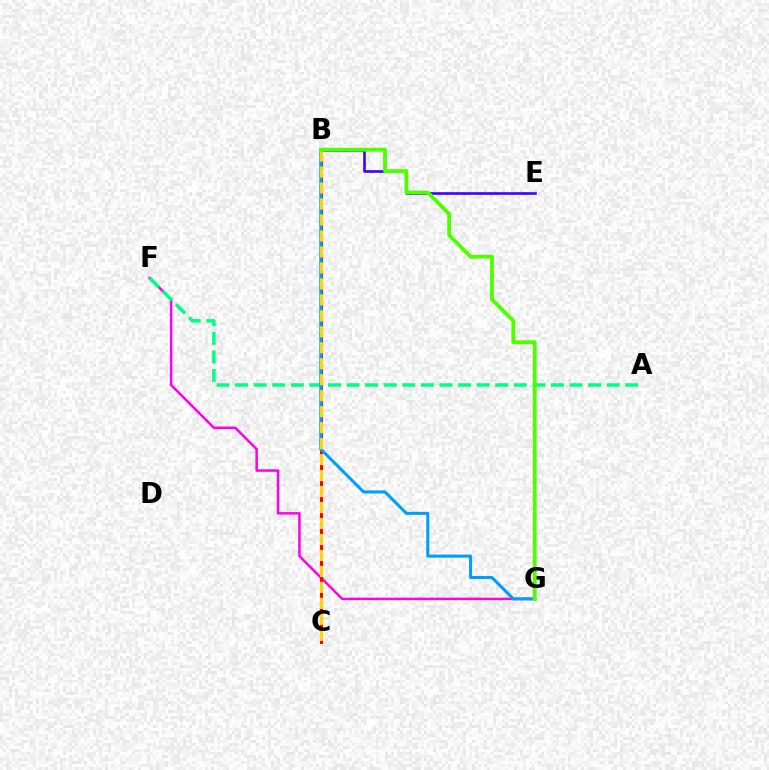{('B', 'E'): [{'color': '#3700ff', 'line_style': 'solid', 'thickness': 1.88}], ('F', 'G'): [{'color': '#ff00ed', 'line_style': 'solid', 'thickness': 1.79}], ('B', 'C'): [{'color': '#ff0000', 'line_style': 'solid', 'thickness': 2.21}, {'color': '#ffd500', 'line_style': 'dashed', 'thickness': 2.17}], ('A', 'F'): [{'color': '#00ff86', 'line_style': 'dashed', 'thickness': 2.52}], ('B', 'G'): [{'color': '#009eff', 'line_style': 'solid', 'thickness': 2.19}, {'color': '#4fff00', 'line_style': 'solid', 'thickness': 2.75}]}